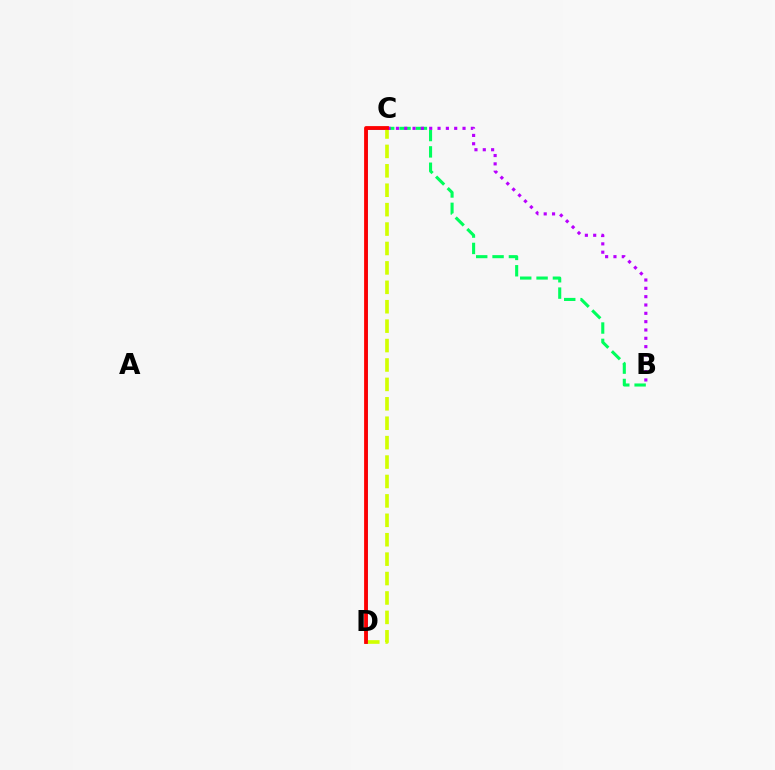{('B', 'C'): [{'color': '#00ff5c', 'line_style': 'dashed', 'thickness': 2.22}, {'color': '#b900ff', 'line_style': 'dotted', 'thickness': 2.26}], ('C', 'D'): [{'color': '#0074ff', 'line_style': 'solid', 'thickness': 1.88}, {'color': '#d1ff00', 'line_style': 'dashed', 'thickness': 2.64}, {'color': '#ff0000', 'line_style': 'solid', 'thickness': 2.74}]}